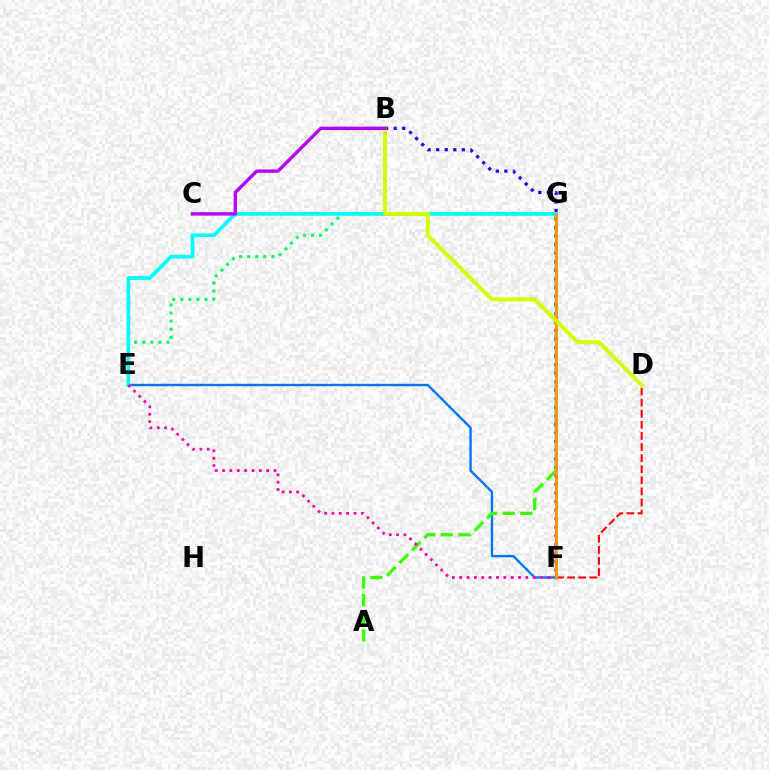{('E', 'F'): [{'color': '#0074ff', 'line_style': 'solid', 'thickness': 1.7}, {'color': '#ff00ac', 'line_style': 'dotted', 'thickness': 2.0}], ('A', 'G'): [{'color': '#3dff00', 'line_style': 'dashed', 'thickness': 2.4}], ('E', 'G'): [{'color': '#00ff5c', 'line_style': 'dotted', 'thickness': 2.2}, {'color': '#00fff6', 'line_style': 'solid', 'thickness': 2.65}], ('B', 'F'): [{'color': '#2500ff', 'line_style': 'dotted', 'thickness': 2.33}], ('D', 'F'): [{'color': '#ff0000', 'line_style': 'dashed', 'thickness': 1.51}], ('F', 'G'): [{'color': '#ff9400', 'line_style': 'solid', 'thickness': 2.11}], ('B', 'D'): [{'color': '#d1ff00', 'line_style': 'solid', 'thickness': 2.85}], ('B', 'C'): [{'color': '#b900ff', 'line_style': 'solid', 'thickness': 2.45}]}